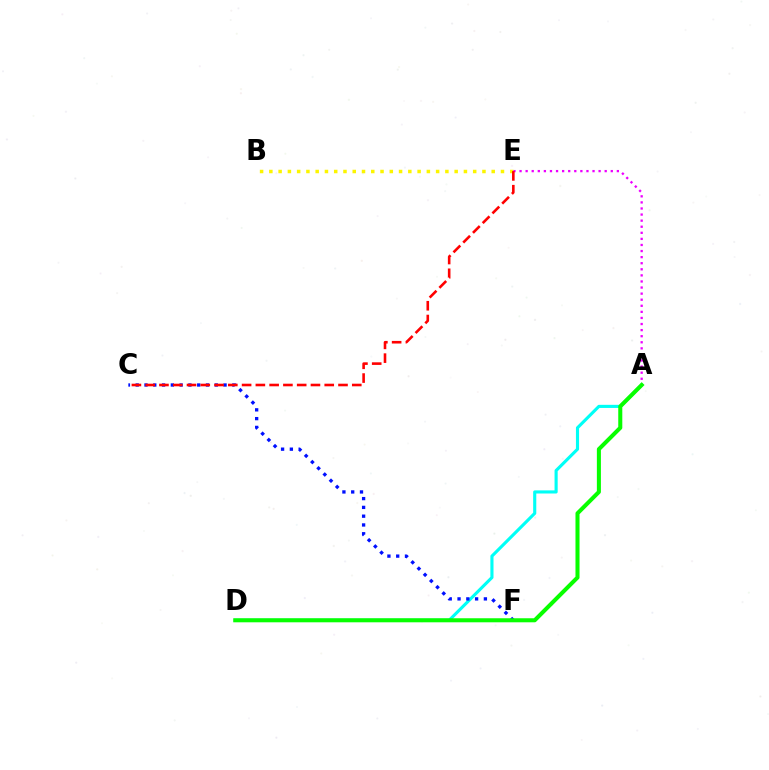{('B', 'E'): [{'color': '#fcf500', 'line_style': 'dotted', 'thickness': 2.52}], ('A', 'D'): [{'color': '#00fff6', 'line_style': 'solid', 'thickness': 2.25}, {'color': '#08ff00', 'line_style': 'solid', 'thickness': 2.92}], ('C', 'F'): [{'color': '#0010ff', 'line_style': 'dotted', 'thickness': 2.39}], ('A', 'E'): [{'color': '#ee00ff', 'line_style': 'dotted', 'thickness': 1.65}], ('C', 'E'): [{'color': '#ff0000', 'line_style': 'dashed', 'thickness': 1.87}]}